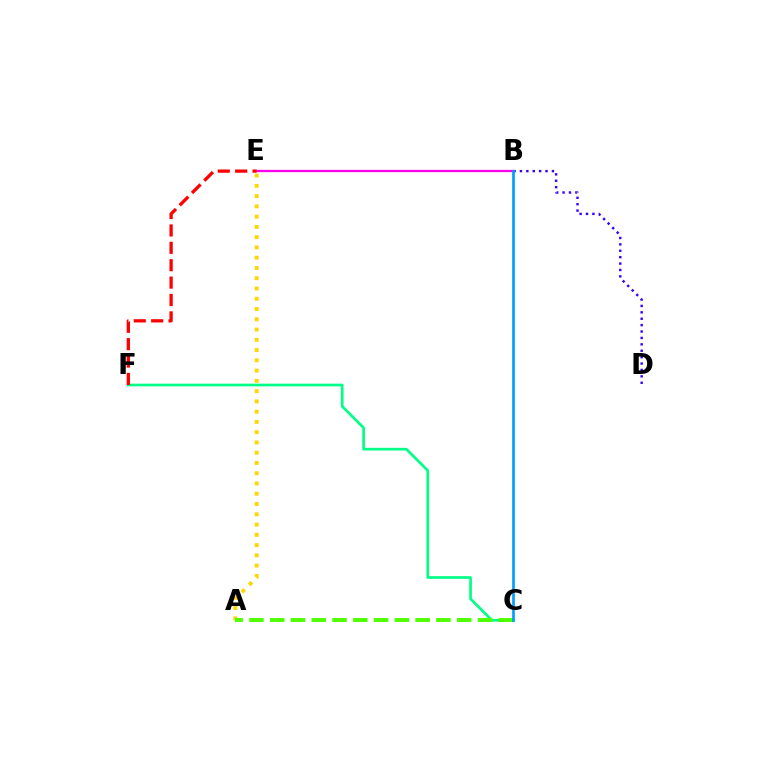{('B', 'D'): [{'color': '#3700ff', 'line_style': 'dotted', 'thickness': 1.74}], ('C', 'F'): [{'color': '#00ff86', 'line_style': 'solid', 'thickness': 1.93}], ('B', 'E'): [{'color': '#ff00ed', 'line_style': 'solid', 'thickness': 1.64}], ('A', 'E'): [{'color': '#ffd500', 'line_style': 'dotted', 'thickness': 2.79}], ('A', 'C'): [{'color': '#4fff00', 'line_style': 'dashed', 'thickness': 2.82}], ('E', 'F'): [{'color': '#ff0000', 'line_style': 'dashed', 'thickness': 2.36}], ('B', 'C'): [{'color': '#009eff', 'line_style': 'solid', 'thickness': 1.92}]}